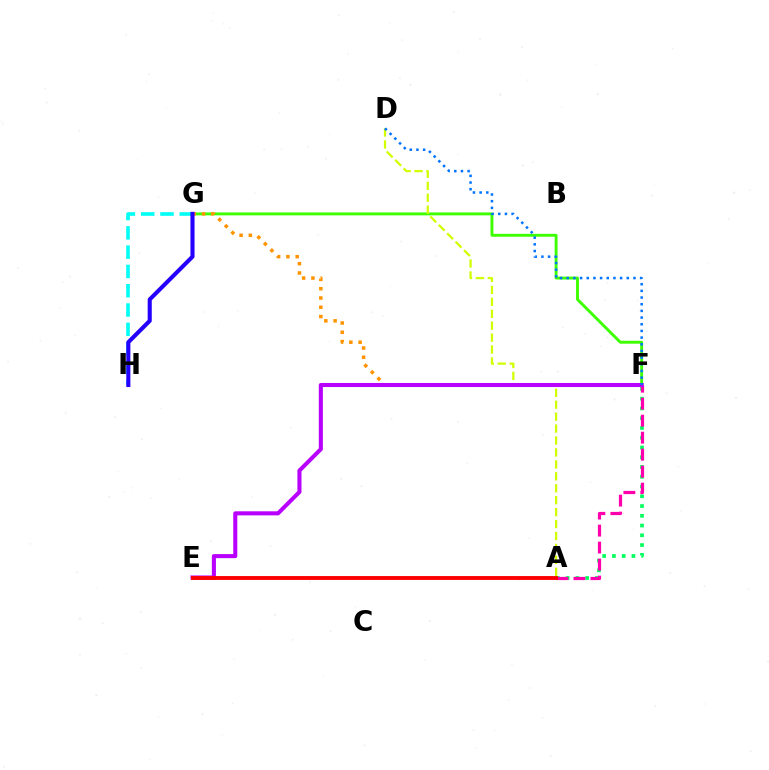{('A', 'F'): [{'color': '#00ff5c', 'line_style': 'dotted', 'thickness': 2.65}, {'color': '#ff00ac', 'line_style': 'dashed', 'thickness': 2.31}], ('G', 'H'): [{'color': '#00fff6', 'line_style': 'dashed', 'thickness': 2.62}, {'color': '#2500ff', 'line_style': 'solid', 'thickness': 2.94}], ('F', 'G'): [{'color': '#3dff00', 'line_style': 'solid', 'thickness': 2.09}, {'color': '#ff9400', 'line_style': 'dotted', 'thickness': 2.52}], ('A', 'D'): [{'color': '#d1ff00', 'line_style': 'dashed', 'thickness': 1.62}], ('E', 'F'): [{'color': '#b900ff', 'line_style': 'solid', 'thickness': 2.93}], ('A', 'E'): [{'color': '#ff0000', 'line_style': 'solid', 'thickness': 2.78}], ('D', 'F'): [{'color': '#0074ff', 'line_style': 'dotted', 'thickness': 1.81}]}